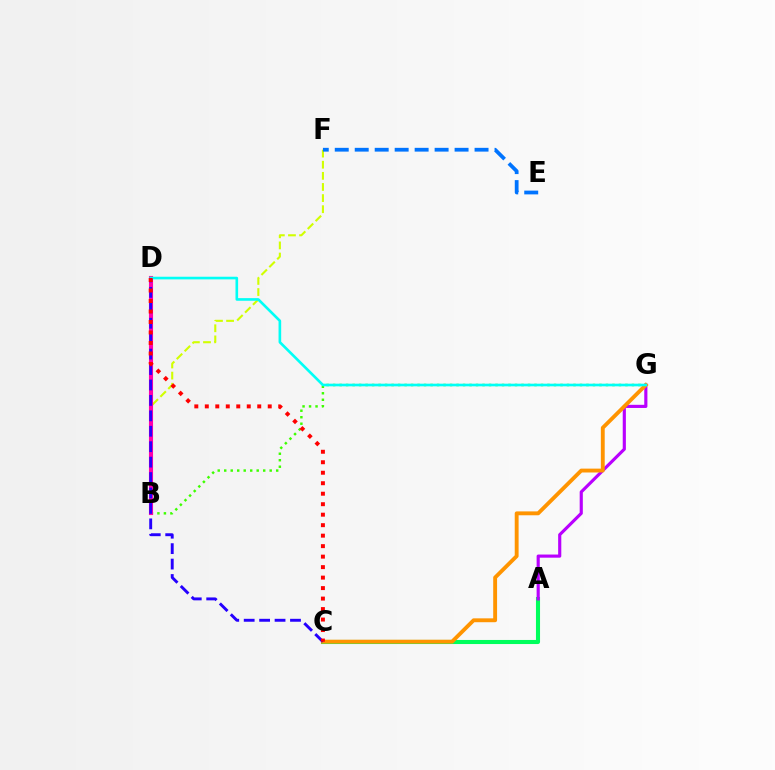{('A', 'C'): [{'color': '#00ff5c', 'line_style': 'solid', 'thickness': 2.94}], ('B', 'F'): [{'color': '#d1ff00', 'line_style': 'dashed', 'thickness': 1.51}], ('A', 'G'): [{'color': '#b900ff', 'line_style': 'solid', 'thickness': 2.26}], ('B', 'G'): [{'color': '#3dff00', 'line_style': 'dotted', 'thickness': 1.76}], ('C', 'G'): [{'color': '#ff9400', 'line_style': 'solid', 'thickness': 2.79}], ('B', 'D'): [{'color': '#ff00ac', 'line_style': 'solid', 'thickness': 2.95}], ('D', 'G'): [{'color': '#00fff6', 'line_style': 'solid', 'thickness': 1.9}], ('E', 'F'): [{'color': '#0074ff', 'line_style': 'dashed', 'thickness': 2.71}], ('C', 'D'): [{'color': '#2500ff', 'line_style': 'dashed', 'thickness': 2.1}, {'color': '#ff0000', 'line_style': 'dotted', 'thickness': 2.85}]}